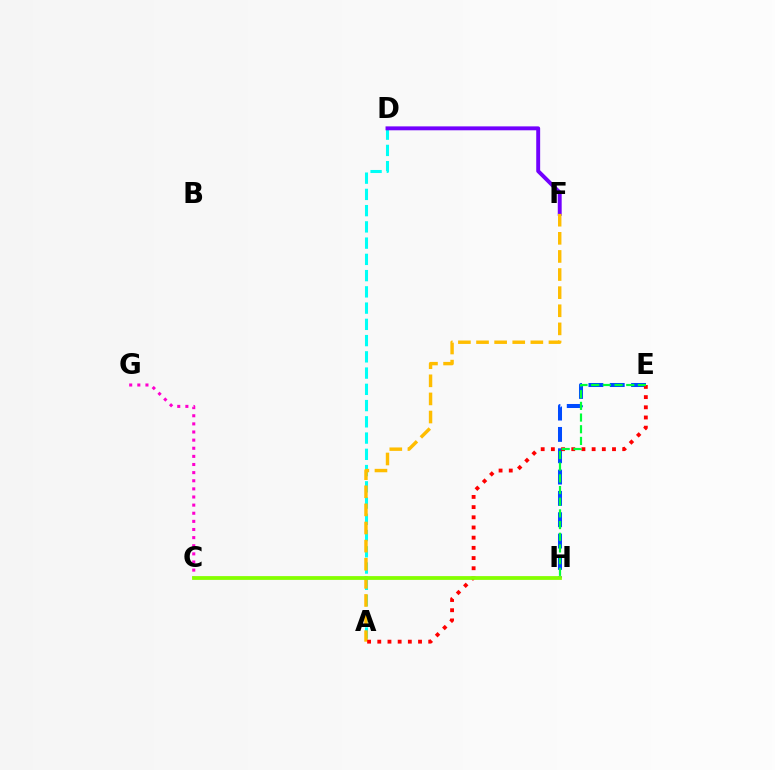{('C', 'G'): [{'color': '#ff00cf', 'line_style': 'dotted', 'thickness': 2.21}], ('A', 'D'): [{'color': '#00fff6', 'line_style': 'dashed', 'thickness': 2.21}], ('D', 'F'): [{'color': '#7200ff', 'line_style': 'solid', 'thickness': 2.82}], ('A', 'F'): [{'color': '#ffbd00', 'line_style': 'dashed', 'thickness': 2.46}], ('E', 'H'): [{'color': '#004bff', 'line_style': 'dashed', 'thickness': 2.9}, {'color': '#00ff39', 'line_style': 'dashed', 'thickness': 1.59}], ('A', 'E'): [{'color': '#ff0000', 'line_style': 'dotted', 'thickness': 2.77}], ('C', 'H'): [{'color': '#84ff00', 'line_style': 'solid', 'thickness': 2.73}]}